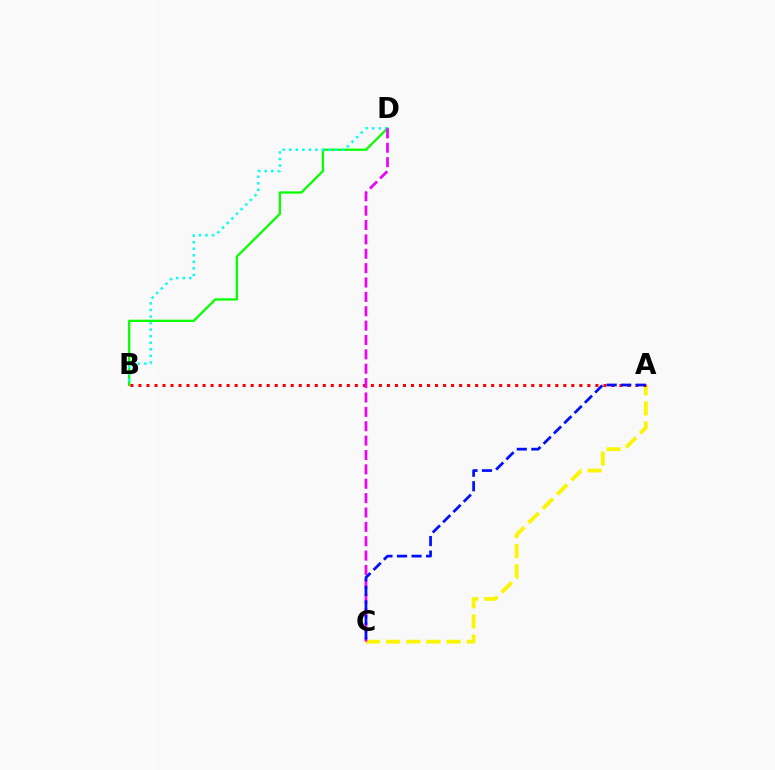{('B', 'D'): [{'color': '#08ff00', 'line_style': 'solid', 'thickness': 1.64}, {'color': '#00fff6', 'line_style': 'dotted', 'thickness': 1.78}], ('A', 'C'): [{'color': '#fcf500', 'line_style': 'dashed', 'thickness': 2.74}, {'color': '#0010ff', 'line_style': 'dashed', 'thickness': 1.98}], ('A', 'B'): [{'color': '#ff0000', 'line_style': 'dotted', 'thickness': 2.18}], ('C', 'D'): [{'color': '#ee00ff', 'line_style': 'dashed', 'thickness': 1.95}]}